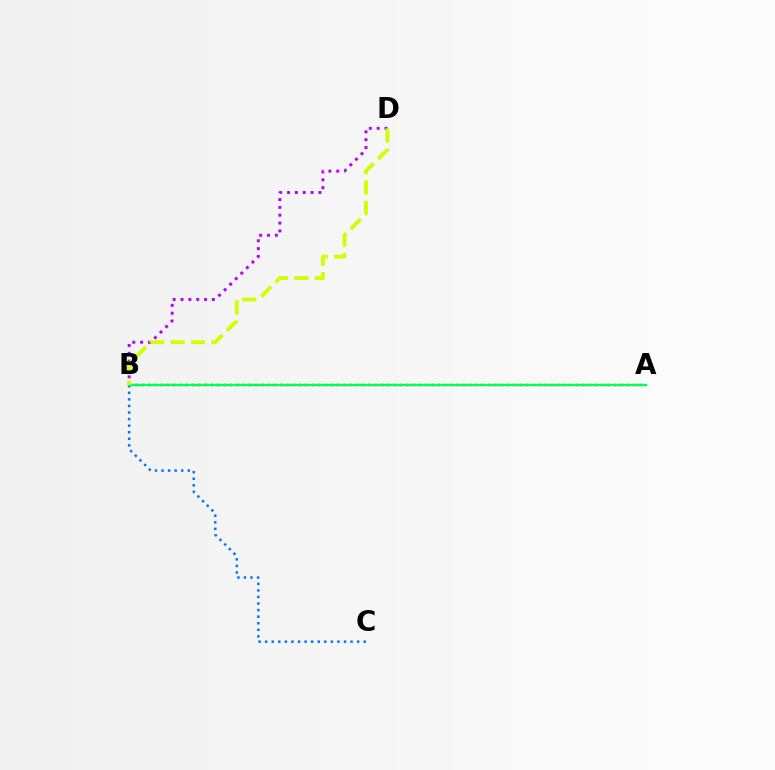{('B', 'C'): [{'color': '#0074ff', 'line_style': 'dotted', 'thickness': 1.78}], ('A', 'B'): [{'color': '#ff0000', 'line_style': 'dotted', 'thickness': 1.71}, {'color': '#00ff5c', 'line_style': 'solid', 'thickness': 1.76}], ('B', 'D'): [{'color': '#b900ff', 'line_style': 'dotted', 'thickness': 2.13}, {'color': '#d1ff00', 'line_style': 'dashed', 'thickness': 2.77}]}